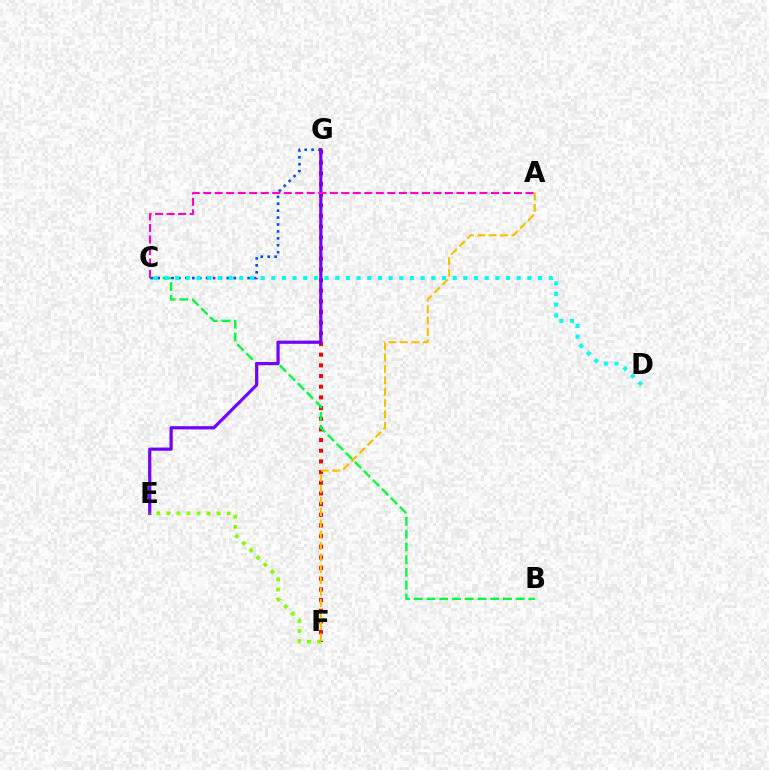{('F', 'G'): [{'color': '#ff0000', 'line_style': 'dotted', 'thickness': 2.9}], ('B', 'C'): [{'color': '#00ff39', 'line_style': 'dashed', 'thickness': 1.73}], ('A', 'F'): [{'color': '#ffbd00', 'line_style': 'dashed', 'thickness': 1.55}], ('C', 'G'): [{'color': '#004bff', 'line_style': 'dotted', 'thickness': 1.88}], ('E', 'G'): [{'color': '#7200ff', 'line_style': 'solid', 'thickness': 2.3}], ('A', 'C'): [{'color': '#ff00cf', 'line_style': 'dashed', 'thickness': 1.56}], ('C', 'D'): [{'color': '#00fff6', 'line_style': 'dotted', 'thickness': 2.9}], ('E', 'F'): [{'color': '#84ff00', 'line_style': 'dotted', 'thickness': 2.73}]}